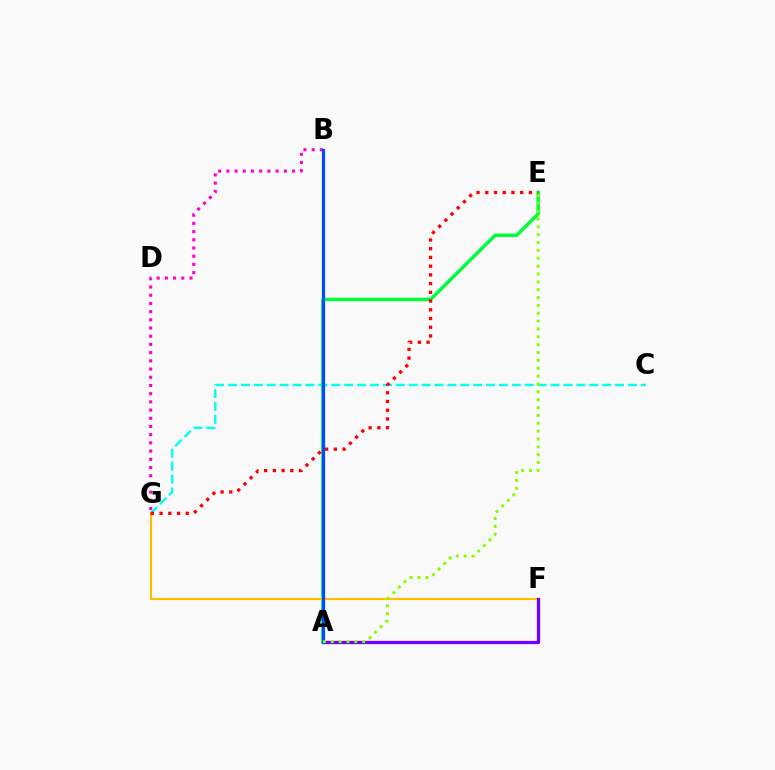{('C', 'G'): [{'color': '#00fff6', 'line_style': 'dashed', 'thickness': 1.75}], ('A', 'E'): [{'color': '#00ff39', 'line_style': 'solid', 'thickness': 2.52}, {'color': '#84ff00', 'line_style': 'dotted', 'thickness': 2.14}], ('F', 'G'): [{'color': '#ffbd00', 'line_style': 'solid', 'thickness': 1.57}], ('A', 'F'): [{'color': '#7200ff', 'line_style': 'solid', 'thickness': 2.35}], ('B', 'G'): [{'color': '#ff00cf', 'line_style': 'dotted', 'thickness': 2.23}], ('A', 'B'): [{'color': '#004bff', 'line_style': 'solid', 'thickness': 2.31}], ('E', 'G'): [{'color': '#ff0000', 'line_style': 'dotted', 'thickness': 2.37}]}